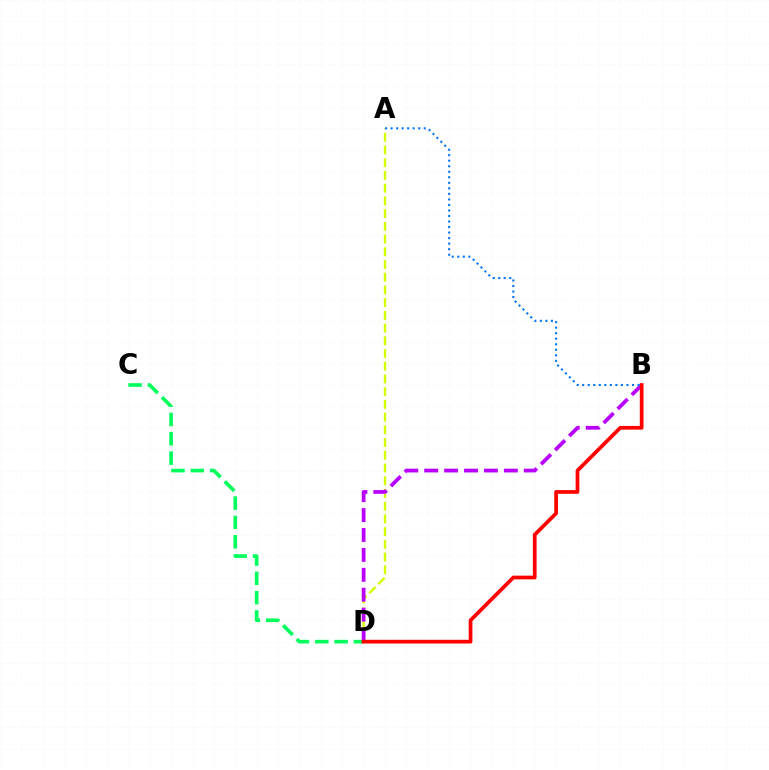{('C', 'D'): [{'color': '#00ff5c', 'line_style': 'dashed', 'thickness': 2.63}], ('A', 'D'): [{'color': '#d1ff00', 'line_style': 'dashed', 'thickness': 1.73}], ('B', 'D'): [{'color': '#b900ff', 'line_style': 'dashed', 'thickness': 2.71}, {'color': '#ff0000', 'line_style': 'solid', 'thickness': 2.68}], ('A', 'B'): [{'color': '#0074ff', 'line_style': 'dotted', 'thickness': 1.5}]}